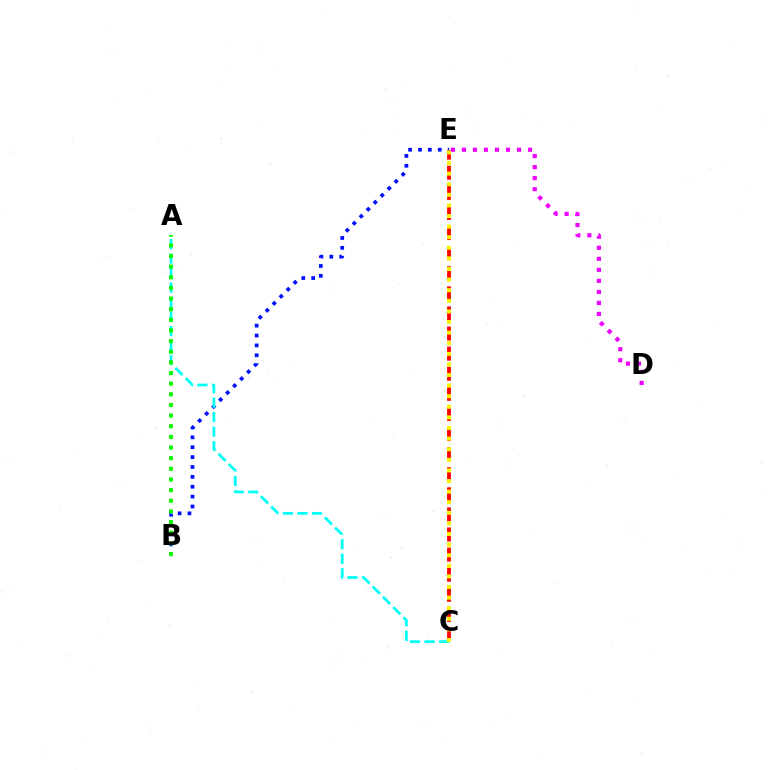{('B', 'E'): [{'color': '#0010ff', 'line_style': 'dotted', 'thickness': 2.68}], ('D', 'E'): [{'color': '#ee00ff', 'line_style': 'dotted', 'thickness': 3.0}], ('A', 'C'): [{'color': '#00fff6', 'line_style': 'dashed', 'thickness': 1.97}], ('C', 'E'): [{'color': '#ff0000', 'line_style': 'dashed', 'thickness': 2.73}, {'color': '#fcf500', 'line_style': 'dotted', 'thickness': 2.88}], ('A', 'B'): [{'color': '#08ff00', 'line_style': 'dotted', 'thickness': 2.89}]}